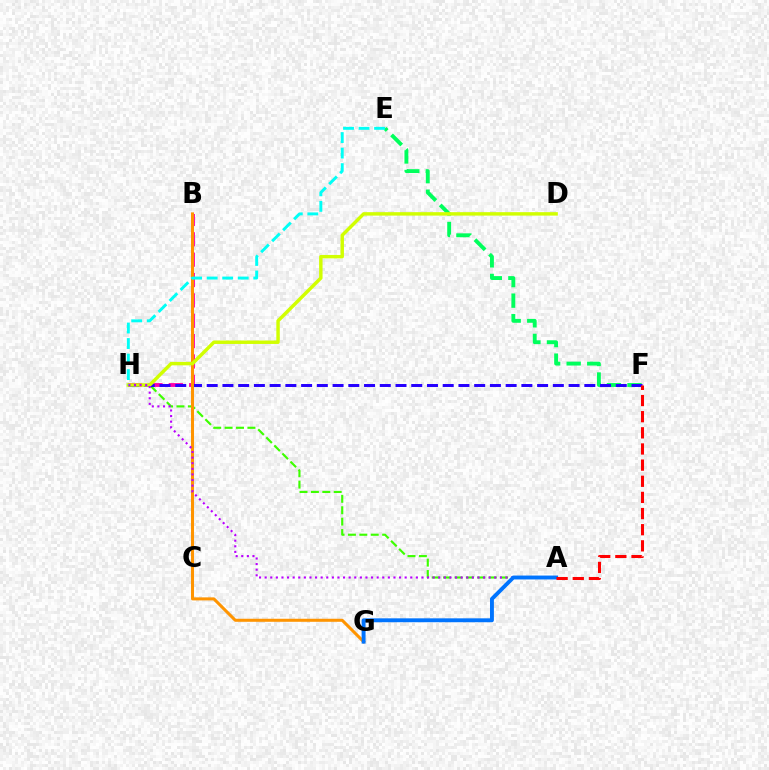{('A', 'H'): [{'color': '#3dff00', 'line_style': 'dashed', 'thickness': 1.55}, {'color': '#b900ff', 'line_style': 'dotted', 'thickness': 1.52}], ('E', 'F'): [{'color': '#00ff5c', 'line_style': 'dashed', 'thickness': 2.79}], ('B', 'H'): [{'color': '#ff00ac', 'line_style': 'dashed', 'thickness': 2.77}], ('F', 'H'): [{'color': '#2500ff', 'line_style': 'dashed', 'thickness': 2.14}], ('B', 'G'): [{'color': '#ff9400', 'line_style': 'solid', 'thickness': 2.18}], ('D', 'H'): [{'color': '#d1ff00', 'line_style': 'solid', 'thickness': 2.48}], ('A', 'G'): [{'color': '#0074ff', 'line_style': 'solid', 'thickness': 2.8}], ('A', 'F'): [{'color': '#ff0000', 'line_style': 'dashed', 'thickness': 2.19}], ('E', 'H'): [{'color': '#00fff6', 'line_style': 'dashed', 'thickness': 2.11}]}